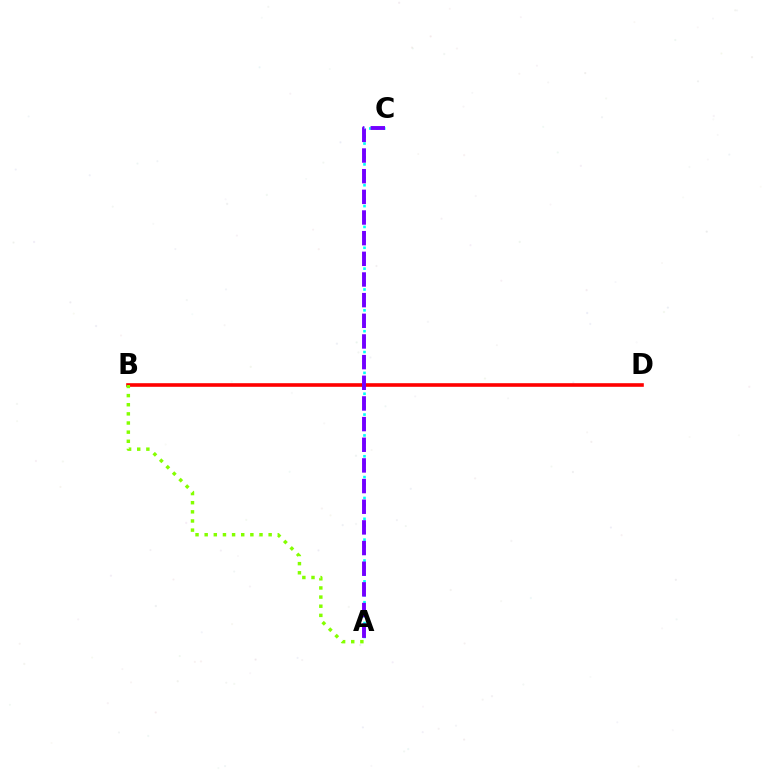{('A', 'C'): [{'color': '#00fff6', 'line_style': 'dotted', 'thickness': 1.89}, {'color': '#7200ff', 'line_style': 'dashed', 'thickness': 2.81}], ('B', 'D'): [{'color': '#ff0000', 'line_style': 'solid', 'thickness': 2.6}], ('A', 'B'): [{'color': '#84ff00', 'line_style': 'dotted', 'thickness': 2.48}]}